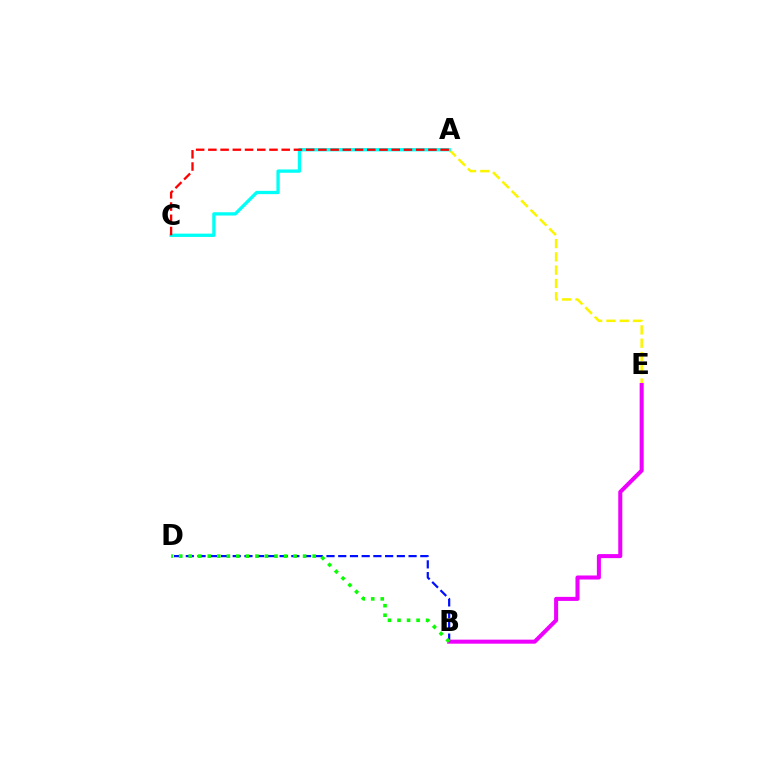{('B', 'D'): [{'color': '#0010ff', 'line_style': 'dashed', 'thickness': 1.59}, {'color': '#08ff00', 'line_style': 'dotted', 'thickness': 2.59}], ('A', 'E'): [{'color': '#fcf500', 'line_style': 'dashed', 'thickness': 1.8}], ('B', 'E'): [{'color': '#ee00ff', 'line_style': 'solid', 'thickness': 2.91}], ('A', 'C'): [{'color': '#00fff6', 'line_style': 'solid', 'thickness': 2.37}, {'color': '#ff0000', 'line_style': 'dashed', 'thickness': 1.66}]}